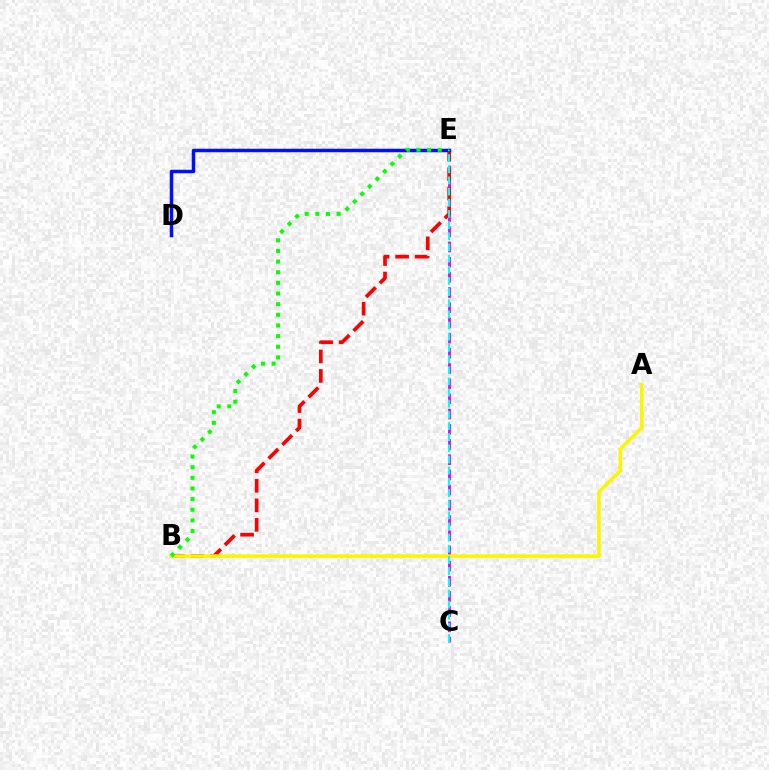{('C', 'E'): [{'color': '#ee00ff', 'line_style': 'dashed', 'thickness': 2.06}, {'color': '#00fff6', 'line_style': 'dashed', 'thickness': 1.52}], ('B', 'E'): [{'color': '#ff0000', 'line_style': 'dashed', 'thickness': 2.65}, {'color': '#08ff00', 'line_style': 'dotted', 'thickness': 2.89}], ('D', 'E'): [{'color': '#0010ff', 'line_style': 'solid', 'thickness': 2.51}], ('A', 'B'): [{'color': '#fcf500', 'line_style': 'solid', 'thickness': 2.57}]}